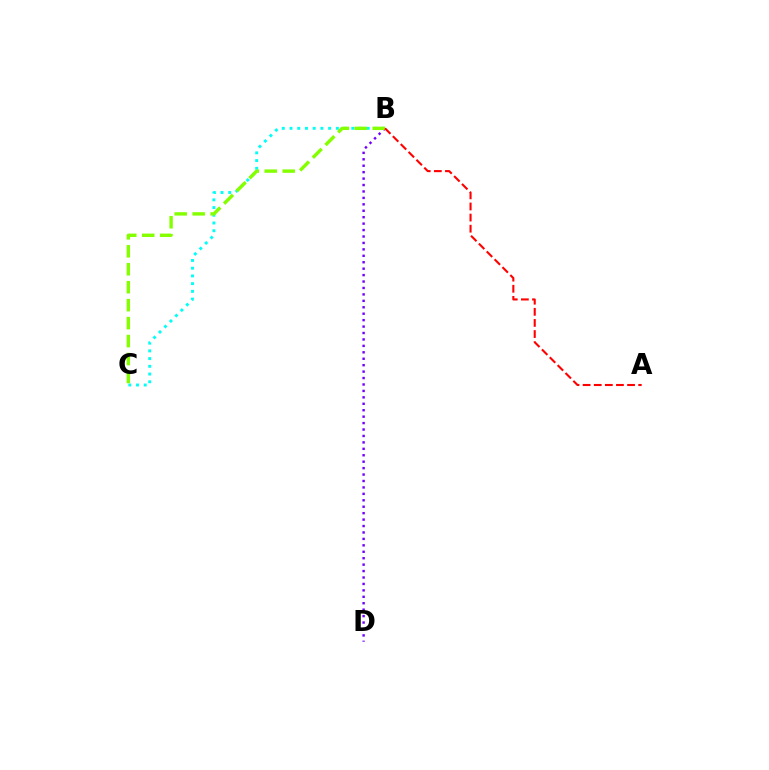{('B', 'C'): [{'color': '#00fff6', 'line_style': 'dotted', 'thickness': 2.1}, {'color': '#84ff00', 'line_style': 'dashed', 'thickness': 2.44}], ('B', 'D'): [{'color': '#7200ff', 'line_style': 'dotted', 'thickness': 1.75}], ('A', 'B'): [{'color': '#ff0000', 'line_style': 'dashed', 'thickness': 1.51}]}